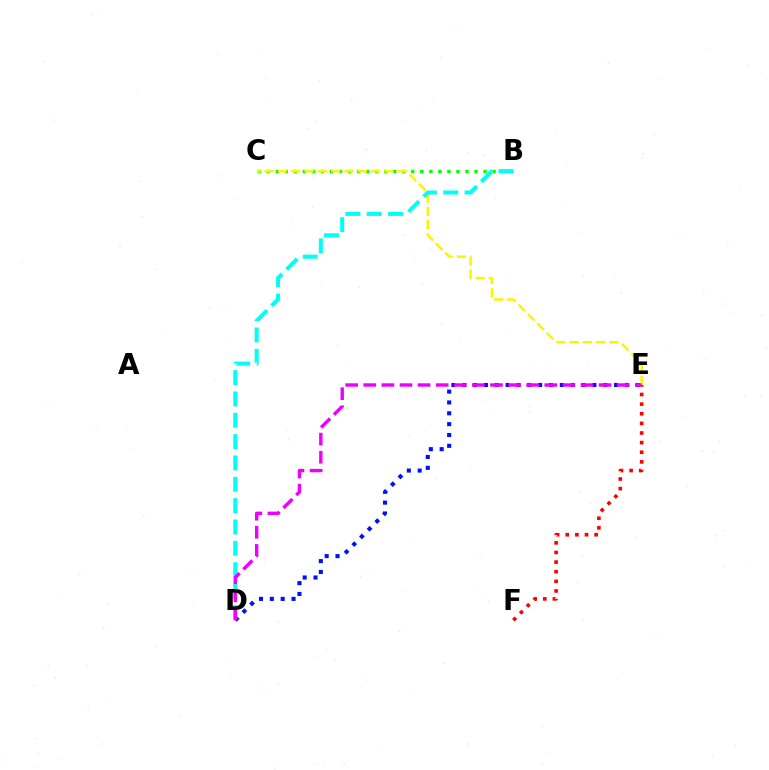{('B', 'C'): [{'color': '#08ff00', 'line_style': 'dotted', 'thickness': 2.45}], ('C', 'E'): [{'color': '#fcf500', 'line_style': 'dashed', 'thickness': 1.81}], ('E', 'F'): [{'color': '#ff0000', 'line_style': 'dotted', 'thickness': 2.61}], ('D', 'E'): [{'color': '#0010ff', 'line_style': 'dotted', 'thickness': 2.95}, {'color': '#ee00ff', 'line_style': 'dashed', 'thickness': 2.46}], ('B', 'D'): [{'color': '#00fff6', 'line_style': 'dashed', 'thickness': 2.9}]}